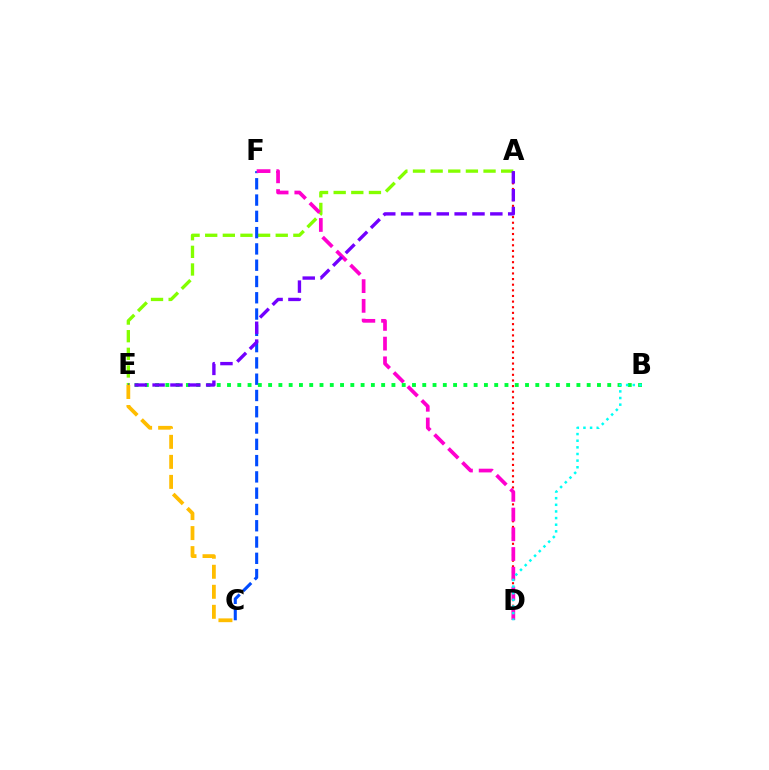{('A', 'D'): [{'color': '#ff0000', 'line_style': 'dotted', 'thickness': 1.53}], ('A', 'E'): [{'color': '#84ff00', 'line_style': 'dashed', 'thickness': 2.4}, {'color': '#7200ff', 'line_style': 'dashed', 'thickness': 2.42}], ('C', 'F'): [{'color': '#004bff', 'line_style': 'dashed', 'thickness': 2.21}], ('D', 'F'): [{'color': '#ff00cf', 'line_style': 'dashed', 'thickness': 2.68}], ('B', 'E'): [{'color': '#00ff39', 'line_style': 'dotted', 'thickness': 2.79}], ('B', 'D'): [{'color': '#00fff6', 'line_style': 'dotted', 'thickness': 1.8}], ('C', 'E'): [{'color': '#ffbd00', 'line_style': 'dashed', 'thickness': 2.72}]}